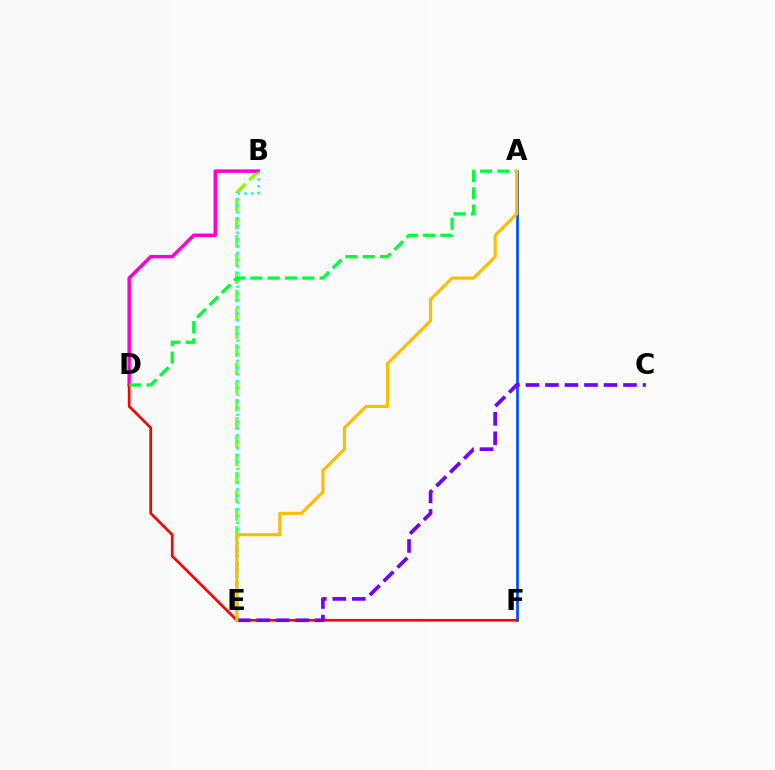{('B', 'E'): [{'color': '#84ff00', 'line_style': 'dashed', 'thickness': 2.47}, {'color': '#00fff6', 'line_style': 'dotted', 'thickness': 1.83}], ('A', 'F'): [{'color': '#004bff', 'line_style': 'solid', 'thickness': 1.93}], ('B', 'D'): [{'color': '#ff00cf', 'line_style': 'solid', 'thickness': 2.49}], ('D', 'F'): [{'color': '#ff0000', 'line_style': 'solid', 'thickness': 1.93}], ('C', 'E'): [{'color': '#7200ff', 'line_style': 'dashed', 'thickness': 2.65}], ('A', 'D'): [{'color': '#00ff39', 'line_style': 'dashed', 'thickness': 2.35}], ('A', 'E'): [{'color': '#ffbd00', 'line_style': 'solid', 'thickness': 2.27}]}